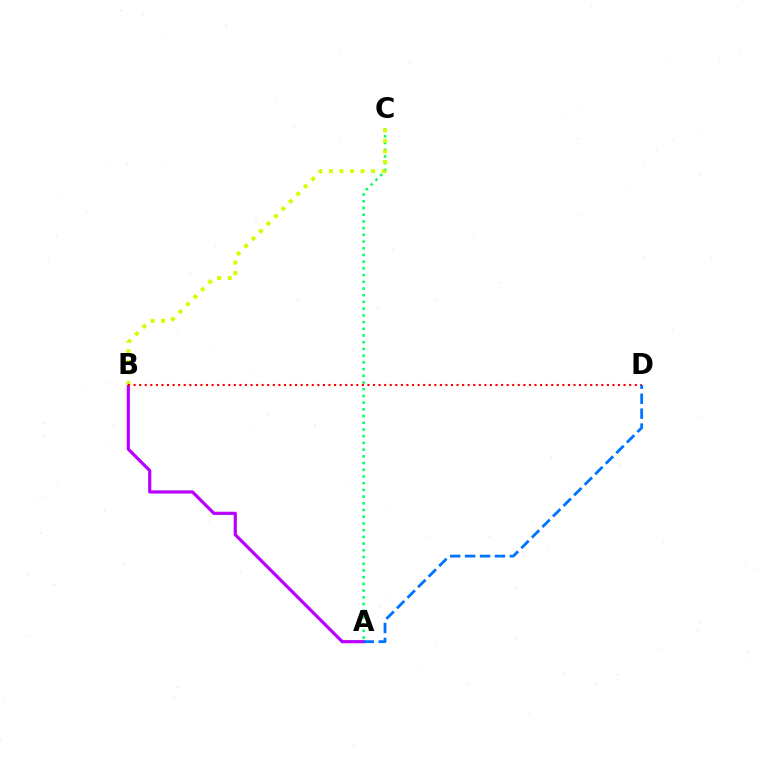{('A', 'B'): [{'color': '#b900ff', 'line_style': 'solid', 'thickness': 2.29}], ('A', 'C'): [{'color': '#00ff5c', 'line_style': 'dotted', 'thickness': 1.82}], ('B', 'C'): [{'color': '#d1ff00', 'line_style': 'dotted', 'thickness': 2.86}], ('B', 'D'): [{'color': '#ff0000', 'line_style': 'dotted', 'thickness': 1.51}], ('A', 'D'): [{'color': '#0074ff', 'line_style': 'dashed', 'thickness': 2.03}]}